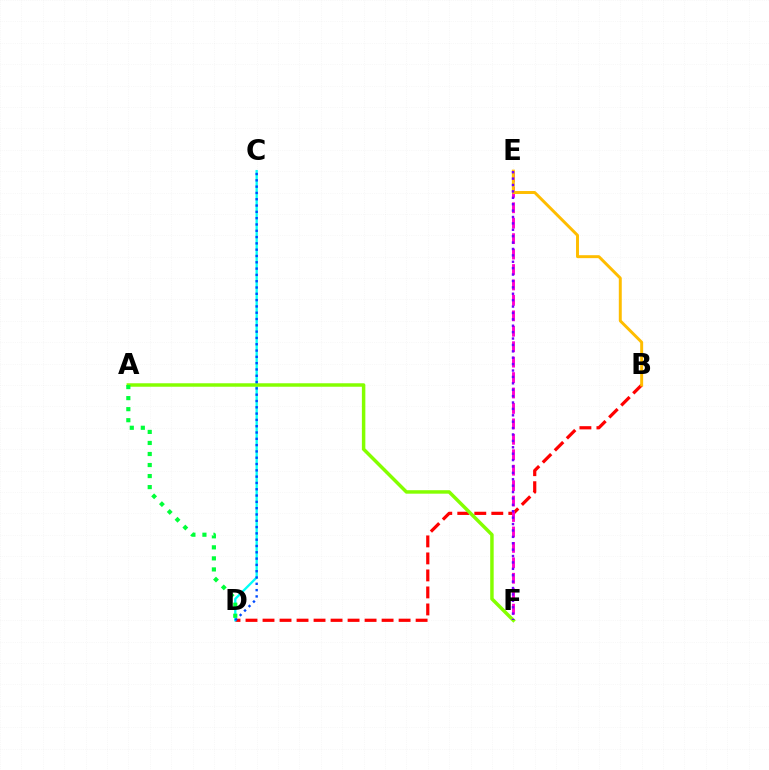{('B', 'D'): [{'color': '#ff0000', 'line_style': 'dashed', 'thickness': 2.31}], ('C', 'D'): [{'color': '#00fff6', 'line_style': 'solid', 'thickness': 1.66}, {'color': '#004bff', 'line_style': 'dotted', 'thickness': 1.71}], ('E', 'F'): [{'color': '#ff00cf', 'line_style': 'dashed', 'thickness': 2.1}, {'color': '#7200ff', 'line_style': 'dotted', 'thickness': 1.74}], ('B', 'E'): [{'color': '#ffbd00', 'line_style': 'solid', 'thickness': 2.13}], ('A', 'F'): [{'color': '#84ff00', 'line_style': 'solid', 'thickness': 2.5}], ('A', 'D'): [{'color': '#00ff39', 'line_style': 'dotted', 'thickness': 3.0}]}